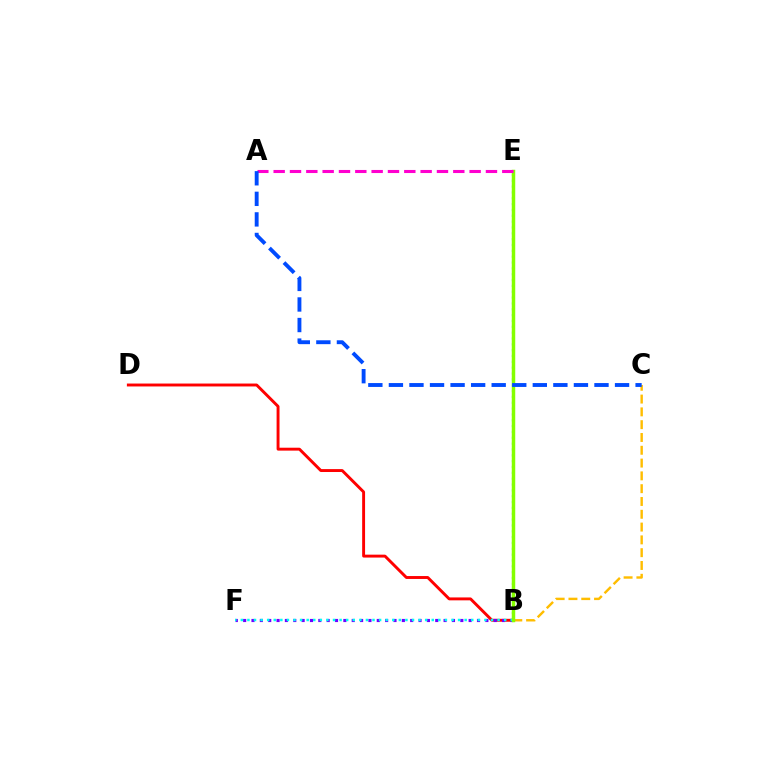{('B', 'E'): [{'color': '#00ff39', 'line_style': 'dotted', 'thickness': 1.59}, {'color': '#84ff00', 'line_style': 'solid', 'thickness': 2.5}], ('B', 'C'): [{'color': '#ffbd00', 'line_style': 'dashed', 'thickness': 1.74}], ('B', 'D'): [{'color': '#ff0000', 'line_style': 'solid', 'thickness': 2.1}], ('B', 'F'): [{'color': '#7200ff', 'line_style': 'dotted', 'thickness': 2.27}, {'color': '#00fff6', 'line_style': 'dotted', 'thickness': 1.79}], ('A', 'E'): [{'color': '#ff00cf', 'line_style': 'dashed', 'thickness': 2.22}], ('A', 'C'): [{'color': '#004bff', 'line_style': 'dashed', 'thickness': 2.79}]}